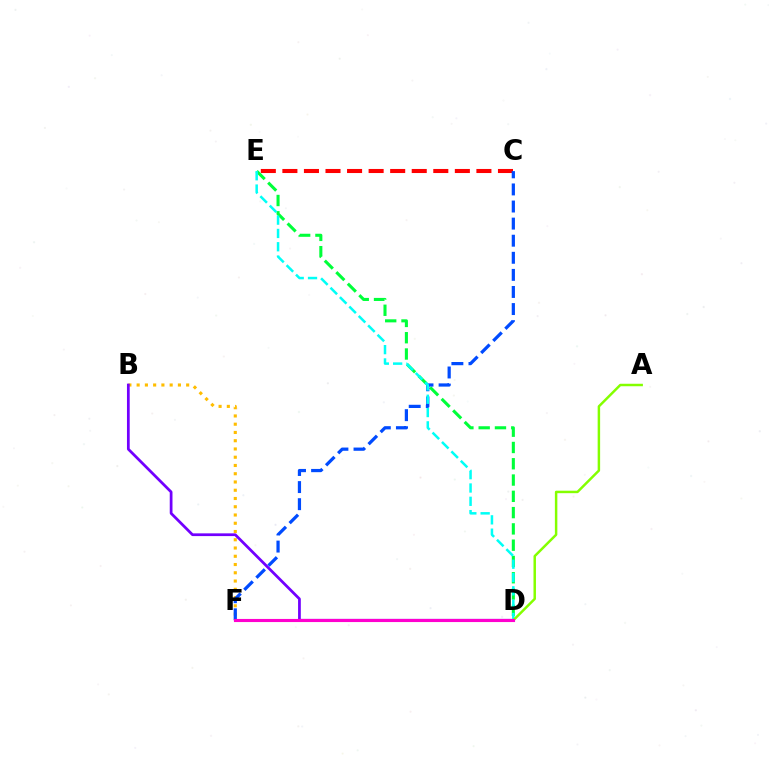{('B', 'F'): [{'color': '#ffbd00', 'line_style': 'dotted', 'thickness': 2.24}], ('C', 'E'): [{'color': '#ff0000', 'line_style': 'dashed', 'thickness': 2.93}], ('D', 'E'): [{'color': '#00ff39', 'line_style': 'dashed', 'thickness': 2.21}, {'color': '#00fff6', 'line_style': 'dashed', 'thickness': 1.81}], ('B', 'D'): [{'color': '#7200ff', 'line_style': 'solid', 'thickness': 1.98}], ('C', 'F'): [{'color': '#004bff', 'line_style': 'dashed', 'thickness': 2.32}], ('A', 'D'): [{'color': '#84ff00', 'line_style': 'solid', 'thickness': 1.78}], ('D', 'F'): [{'color': '#ff00cf', 'line_style': 'solid', 'thickness': 2.25}]}